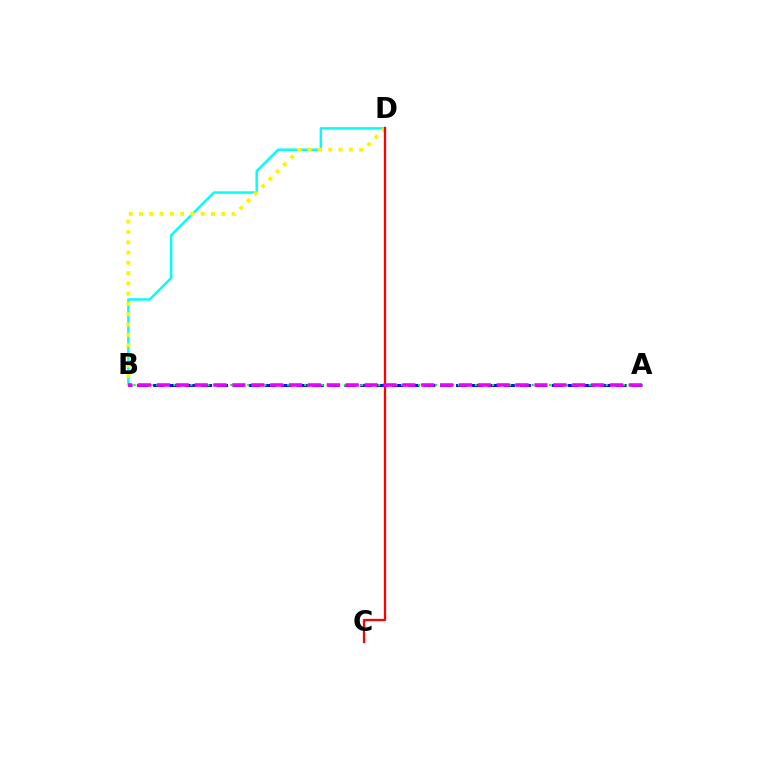{('B', 'D'): [{'color': '#00fff6', 'line_style': 'solid', 'thickness': 1.75}, {'color': '#fcf500', 'line_style': 'dotted', 'thickness': 2.79}], ('A', 'B'): [{'color': '#0010ff', 'line_style': 'dashed', 'thickness': 2.17}, {'color': '#08ff00', 'line_style': 'dotted', 'thickness': 1.55}, {'color': '#ee00ff', 'line_style': 'dashed', 'thickness': 2.56}], ('C', 'D'): [{'color': '#ff0000', 'line_style': 'solid', 'thickness': 1.64}]}